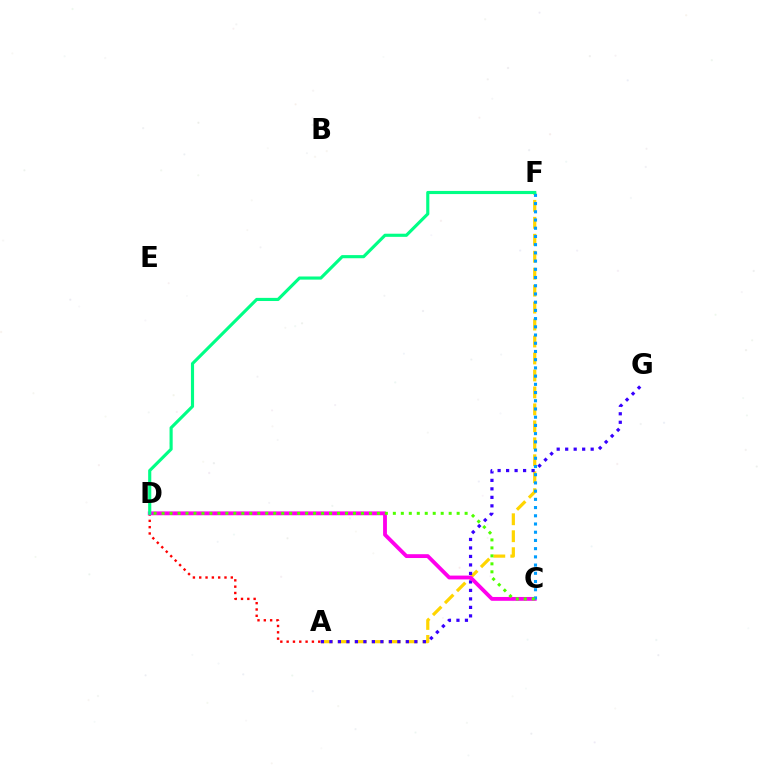{('A', 'D'): [{'color': '#ff0000', 'line_style': 'dotted', 'thickness': 1.72}], ('A', 'F'): [{'color': '#ffd500', 'line_style': 'dashed', 'thickness': 2.3}], ('A', 'G'): [{'color': '#3700ff', 'line_style': 'dotted', 'thickness': 2.31}], ('C', 'D'): [{'color': '#ff00ed', 'line_style': 'solid', 'thickness': 2.76}, {'color': '#4fff00', 'line_style': 'dotted', 'thickness': 2.17}], ('C', 'F'): [{'color': '#009eff', 'line_style': 'dotted', 'thickness': 2.23}], ('D', 'F'): [{'color': '#00ff86', 'line_style': 'solid', 'thickness': 2.26}]}